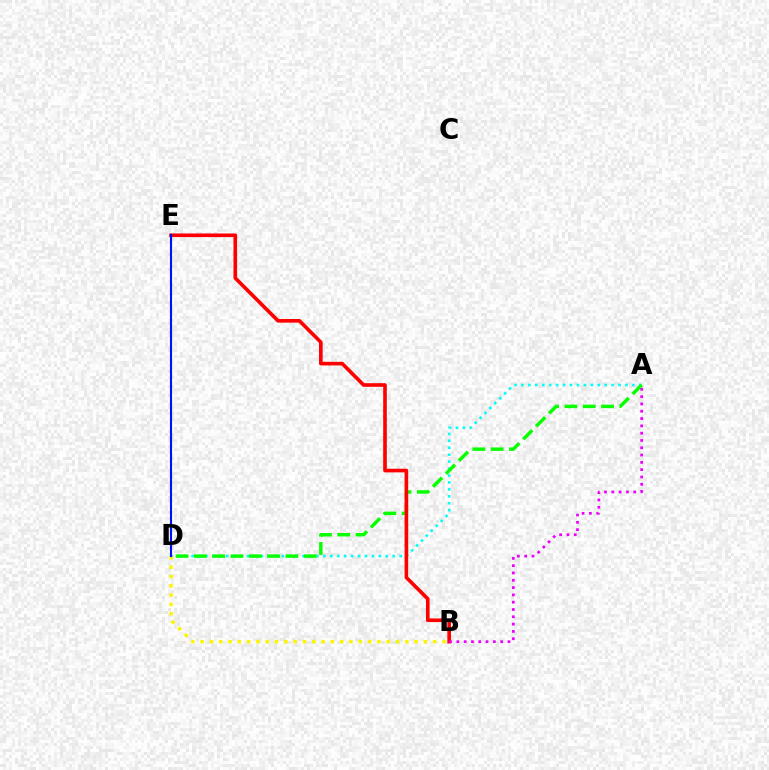{('A', 'D'): [{'color': '#00fff6', 'line_style': 'dotted', 'thickness': 1.88}, {'color': '#08ff00', 'line_style': 'dashed', 'thickness': 2.49}], ('B', 'D'): [{'color': '#fcf500', 'line_style': 'dotted', 'thickness': 2.53}], ('B', 'E'): [{'color': '#ff0000', 'line_style': 'solid', 'thickness': 2.62}], ('A', 'B'): [{'color': '#ee00ff', 'line_style': 'dotted', 'thickness': 1.98}], ('D', 'E'): [{'color': '#0010ff', 'line_style': 'solid', 'thickness': 1.53}]}